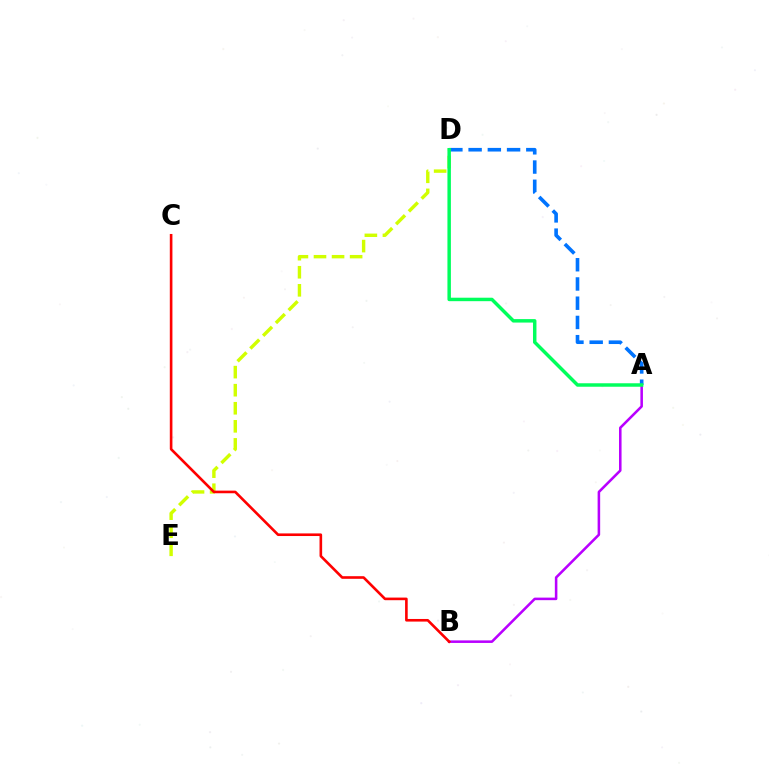{('D', 'E'): [{'color': '#d1ff00', 'line_style': 'dashed', 'thickness': 2.45}], ('A', 'B'): [{'color': '#b900ff', 'line_style': 'solid', 'thickness': 1.84}], ('B', 'C'): [{'color': '#ff0000', 'line_style': 'solid', 'thickness': 1.89}], ('A', 'D'): [{'color': '#0074ff', 'line_style': 'dashed', 'thickness': 2.61}, {'color': '#00ff5c', 'line_style': 'solid', 'thickness': 2.49}]}